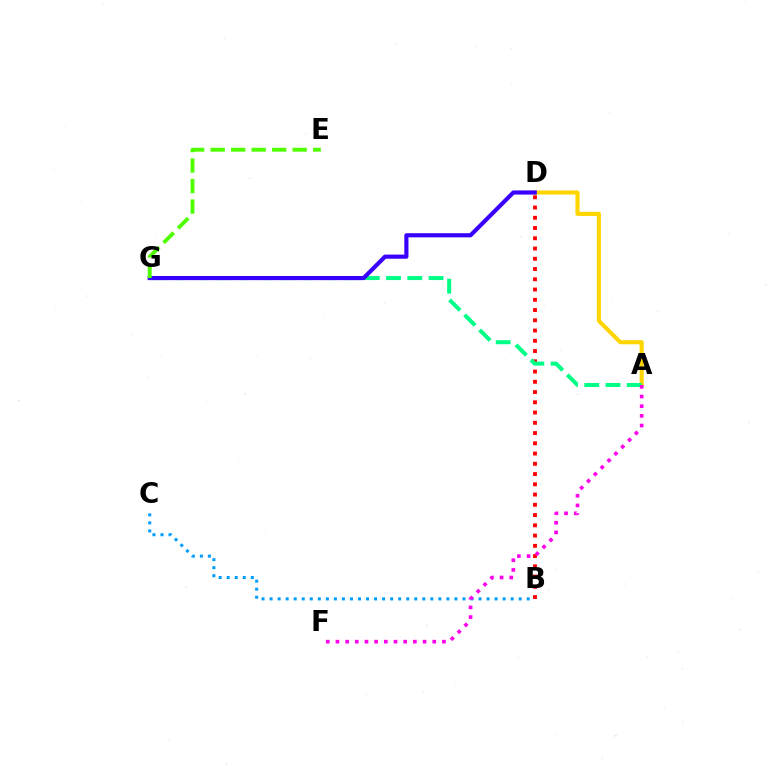{('A', 'D'): [{'color': '#ffd500', 'line_style': 'solid', 'thickness': 2.96}], ('B', 'C'): [{'color': '#009eff', 'line_style': 'dotted', 'thickness': 2.18}], ('B', 'D'): [{'color': '#ff0000', 'line_style': 'dotted', 'thickness': 2.79}], ('A', 'G'): [{'color': '#00ff86', 'line_style': 'dashed', 'thickness': 2.89}], ('D', 'G'): [{'color': '#3700ff', 'line_style': 'solid', 'thickness': 2.98}], ('E', 'G'): [{'color': '#4fff00', 'line_style': 'dashed', 'thickness': 2.79}], ('A', 'F'): [{'color': '#ff00ed', 'line_style': 'dotted', 'thickness': 2.63}]}